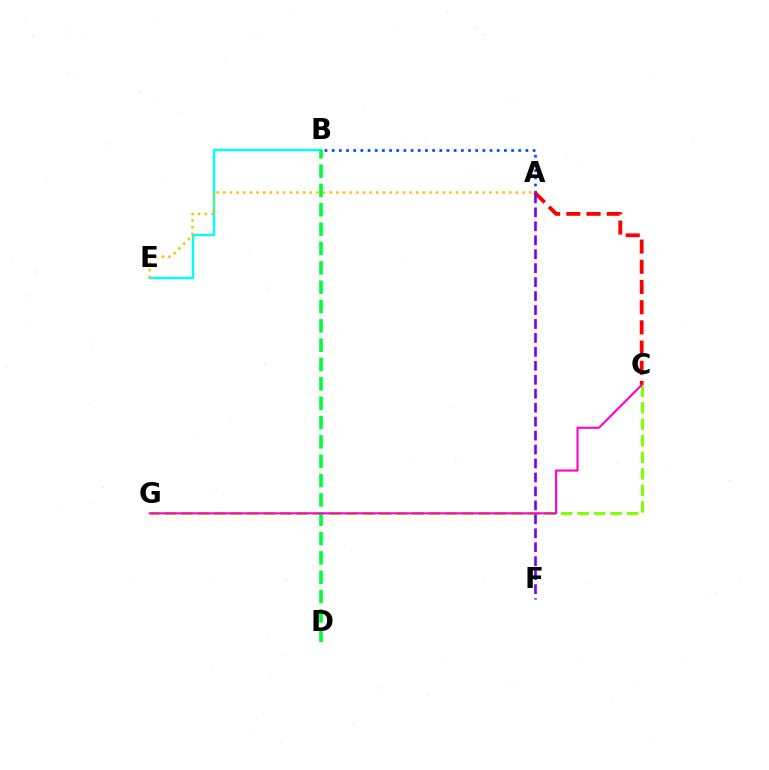{('B', 'E'): [{'color': '#00fff6', 'line_style': 'solid', 'thickness': 1.74}], ('C', 'G'): [{'color': '#84ff00', 'line_style': 'dashed', 'thickness': 2.24}, {'color': '#ff00cf', 'line_style': 'solid', 'thickness': 1.51}], ('A', 'B'): [{'color': '#004bff', 'line_style': 'dotted', 'thickness': 1.95}], ('B', 'D'): [{'color': '#00ff39', 'line_style': 'dashed', 'thickness': 2.63}], ('A', 'C'): [{'color': '#ff0000', 'line_style': 'dashed', 'thickness': 2.74}], ('A', 'F'): [{'color': '#7200ff', 'line_style': 'dashed', 'thickness': 1.9}], ('A', 'E'): [{'color': '#ffbd00', 'line_style': 'dotted', 'thickness': 1.81}]}